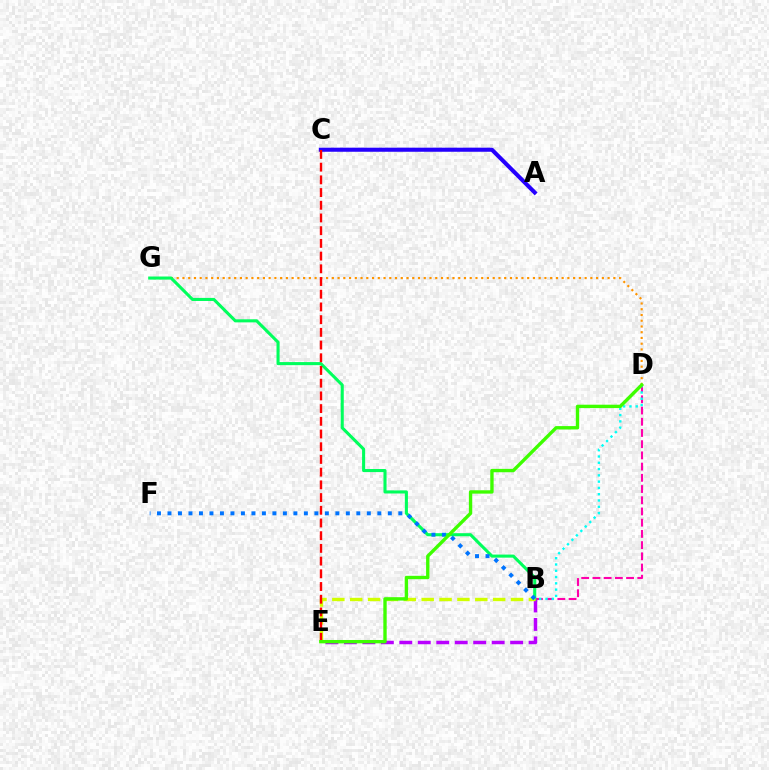{('B', 'E'): [{'color': '#b900ff', 'line_style': 'dashed', 'thickness': 2.51}, {'color': '#d1ff00', 'line_style': 'dashed', 'thickness': 2.43}], ('B', 'D'): [{'color': '#ff00ac', 'line_style': 'dashed', 'thickness': 1.52}, {'color': '#00fff6', 'line_style': 'dotted', 'thickness': 1.71}], ('D', 'G'): [{'color': '#ff9400', 'line_style': 'dotted', 'thickness': 1.56}], ('A', 'C'): [{'color': '#2500ff', 'line_style': 'solid', 'thickness': 2.94}], ('B', 'G'): [{'color': '#00ff5c', 'line_style': 'solid', 'thickness': 2.22}], ('C', 'E'): [{'color': '#ff0000', 'line_style': 'dashed', 'thickness': 1.73}], ('B', 'F'): [{'color': '#0074ff', 'line_style': 'dotted', 'thickness': 2.85}], ('D', 'E'): [{'color': '#3dff00', 'line_style': 'solid', 'thickness': 2.43}]}